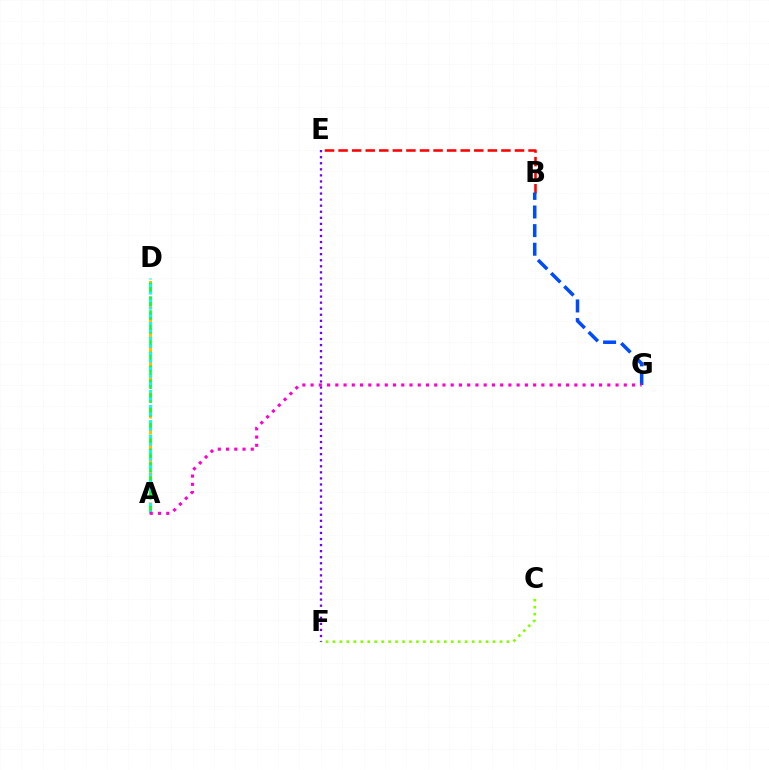{('B', 'E'): [{'color': '#ff0000', 'line_style': 'dashed', 'thickness': 1.84}], ('A', 'D'): [{'color': '#ffbd00', 'line_style': 'dashed', 'thickness': 2.15}, {'color': '#00ff39', 'line_style': 'dashed', 'thickness': 1.88}, {'color': '#00fff6', 'line_style': 'dotted', 'thickness': 2.05}], ('E', 'F'): [{'color': '#7200ff', 'line_style': 'dotted', 'thickness': 1.65}], ('C', 'F'): [{'color': '#84ff00', 'line_style': 'dotted', 'thickness': 1.89}], ('B', 'G'): [{'color': '#004bff', 'line_style': 'dashed', 'thickness': 2.53}], ('A', 'G'): [{'color': '#ff00cf', 'line_style': 'dotted', 'thickness': 2.24}]}